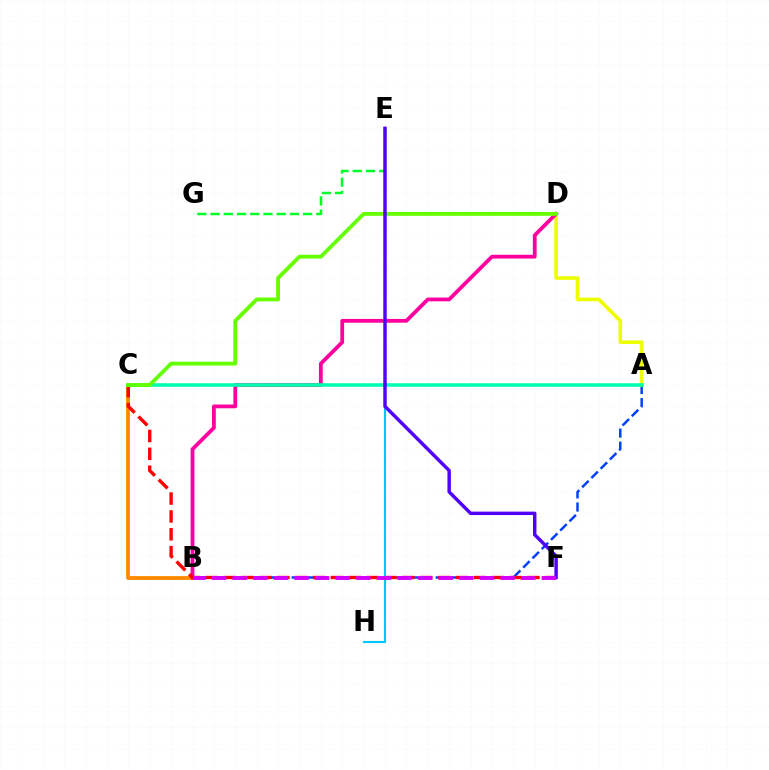{('A', 'B'): [{'color': '#003fff', 'line_style': 'dashed', 'thickness': 1.78}], ('A', 'D'): [{'color': '#eeff00', 'line_style': 'solid', 'thickness': 2.61}], ('B', 'C'): [{'color': '#ff8800', 'line_style': 'solid', 'thickness': 2.72}], ('B', 'D'): [{'color': '#ff00a0', 'line_style': 'solid', 'thickness': 2.73}], ('C', 'F'): [{'color': '#ff0000', 'line_style': 'dashed', 'thickness': 2.43}], ('A', 'C'): [{'color': '#00ffaf', 'line_style': 'solid', 'thickness': 2.57}], ('C', 'D'): [{'color': '#66ff00', 'line_style': 'solid', 'thickness': 2.77}], ('E', 'G'): [{'color': '#00ff27', 'line_style': 'dashed', 'thickness': 1.8}], ('E', 'H'): [{'color': '#00c7ff', 'line_style': 'solid', 'thickness': 1.53}], ('E', 'F'): [{'color': '#4f00ff', 'line_style': 'solid', 'thickness': 2.47}], ('B', 'F'): [{'color': '#d600ff', 'line_style': 'dashed', 'thickness': 2.8}]}